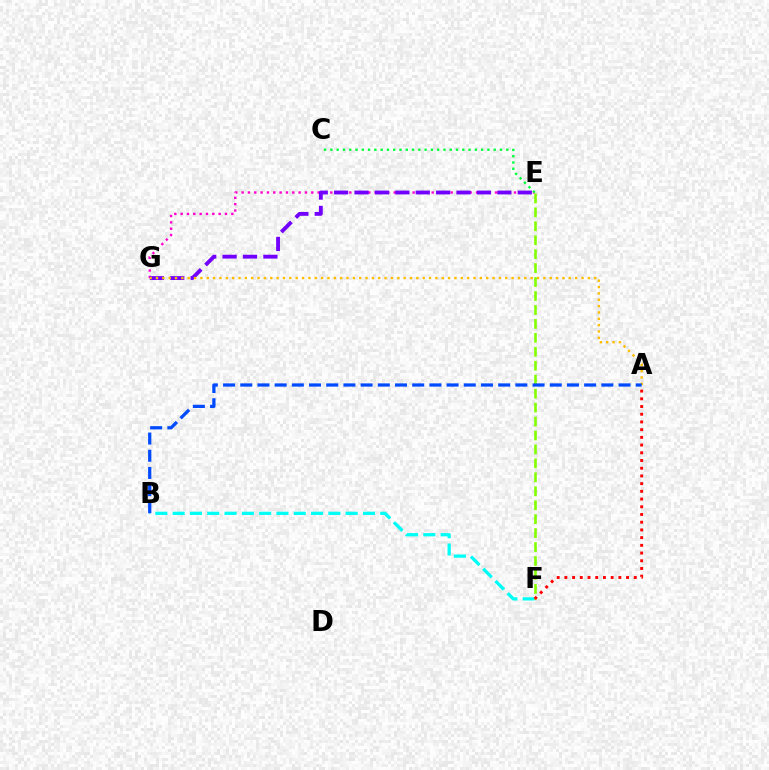{('E', 'G'): [{'color': '#ff00cf', 'line_style': 'dotted', 'thickness': 1.72}, {'color': '#7200ff', 'line_style': 'dashed', 'thickness': 2.77}], ('B', 'F'): [{'color': '#00fff6', 'line_style': 'dashed', 'thickness': 2.35}], ('C', 'E'): [{'color': '#00ff39', 'line_style': 'dotted', 'thickness': 1.71}], ('A', 'G'): [{'color': '#ffbd00', 'line_style': 'dotted', 'thickness': 1.73}], ('E', 'F'): [{'color': '#84ff00', 'line_style': 'dashed', 'thickness': 1.89}], ('A', 'B'): [{'color': '#004bff', 'line_style': 'dashed', 'thickness': 2.34}], ('A', 'F'): [{'color': '#ff0000', 'line_style': 'dotted', 'thickness': 2.1}]}